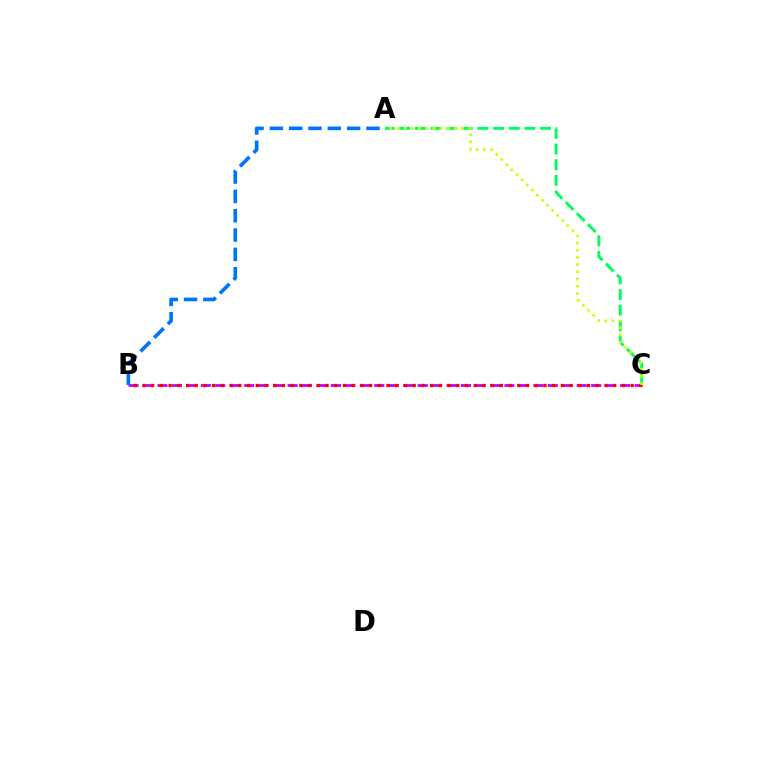{('B', 'C'): [{'color': '#b900ff', 'line_style': 'dashed', 'thickness': 1.96}, {'color': '#ff0000', 'line_style': 'dotted', 'thickness': 2.37}], ('A', 'C'): [{'color': '#00ff5c', 'line_style': 'dashed', 'thickness': 2.13}, {'color': '#d1ff00', 'line_style': 'dotted', 'thickness': 1.95}], ('A', 'B'): [{'color': '#0074ff', 'line_style': 'dashed', 'thickness': 2.63}]}